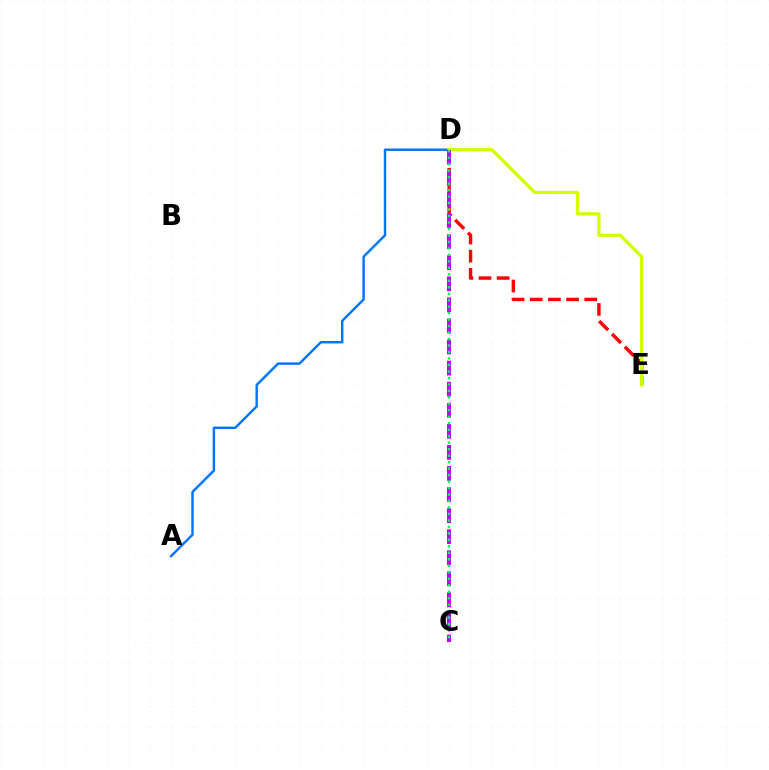{('A', 'D'): [{'color': '#0074ff', 'line_style': 'solid', 'thickness': 1.75}], ('D', 'E'): [{'color': '#ff0000', 'line_style': 'dashed', 'thickness': 2.47}, {'color': '#d1ff00', 'line_style': 'solid', 'thickness': 2.35}], ('C', 'D'): [{'color': '#b900ff', 'line_style': 'dashed', 'thickness': 2.86}, {'color': '#00ff5c', 'line_style': 'dotted', 'thickness': 1.76}]}